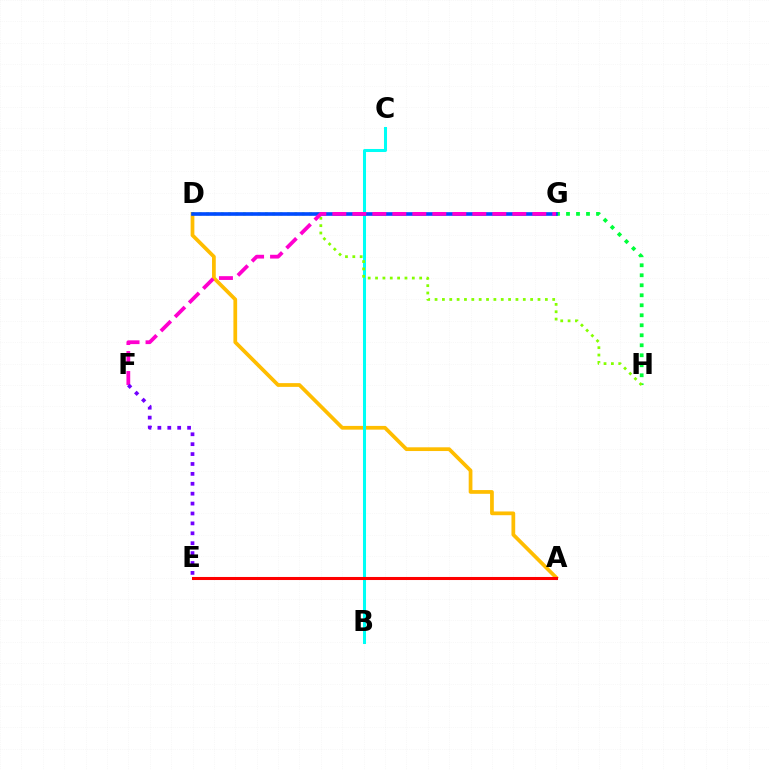{('A', 'D'): [{'color': '#ffbd00', 'line_style': 'solid', 'thickness': 2.69}], ('G', 'H'): [{'color': '#00ff39', 'line_style': 'dotted', 'thickness': 2.72}], ('B', 'C'): [{'color': '#00fff6', 'line_style': 'solid', 'thickness': 2.18}], ('D', 'H'): [{'color': '#84ff00', 'line_style': 'dotted', 'thickness': 2.0}], ('D', 'G'): [{'color': '#004bff', 'line_style': 'solid', 'thickness': 2.62}], ('F', 'G'): [{'color': '#ff00cf', 'line_style': 'dashed', 'thickness': 2.72}], ('A', 'E'): [{'color': '#ff0000', 'line_style': 'solid', 'thickness': 2.2}], ('E', 'F'): [{'color': '#7200ff', 'line_style': 'dotted', 'thickness': 2.69}]}